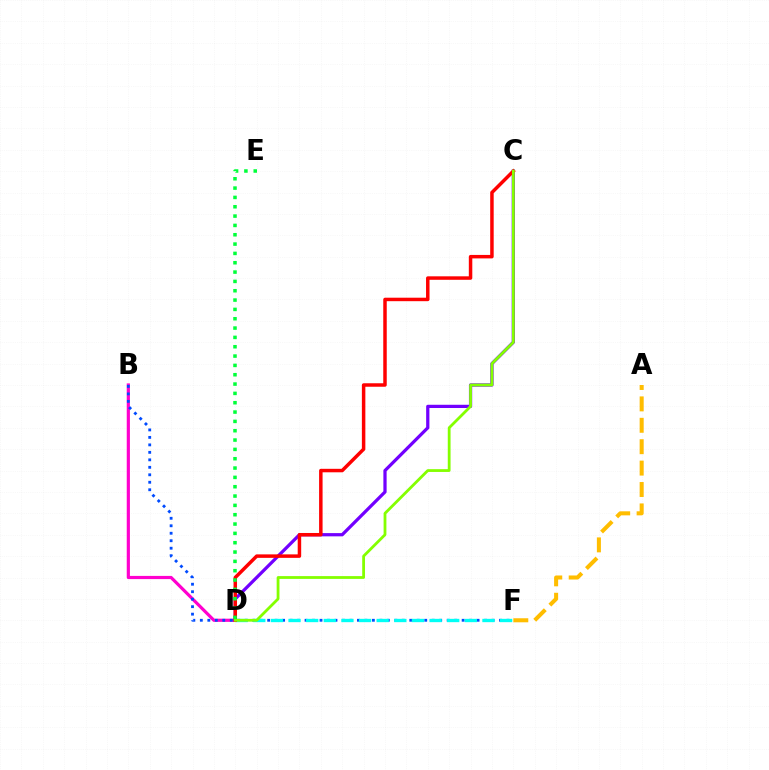{('A', 'F'): [{'color': '#ffbd00', 'line_style': 'dashed', 'thickness': 2.91}], ('B', 'D'): [{'color': '#ff00cf', 'line_style': 'solid', 'thickness': 2.29}], ('B', 'F'): [{'color': '#004bff', 'line_style': 'dotted', 'thickness': 2.03}], ('D', 'F'): [{'color': '#00fff6', 'line_style': 'dashed', 'thickness': 2.4}], ('C', 'D'): [{'color': '#7200ff', 'line_style': 'solid', 'thickness': 2.33}, {'color': '#ff0000', 'line_style': 'solid', 'thickness': 2.51}, {'color': '#84ff00', 'line_style': 'solid', 'thickness': 2.01}], ('D', 'E'): [{'color': '#00ff39', 'line_style': 'dotted', 'thickness': 2.54}]}